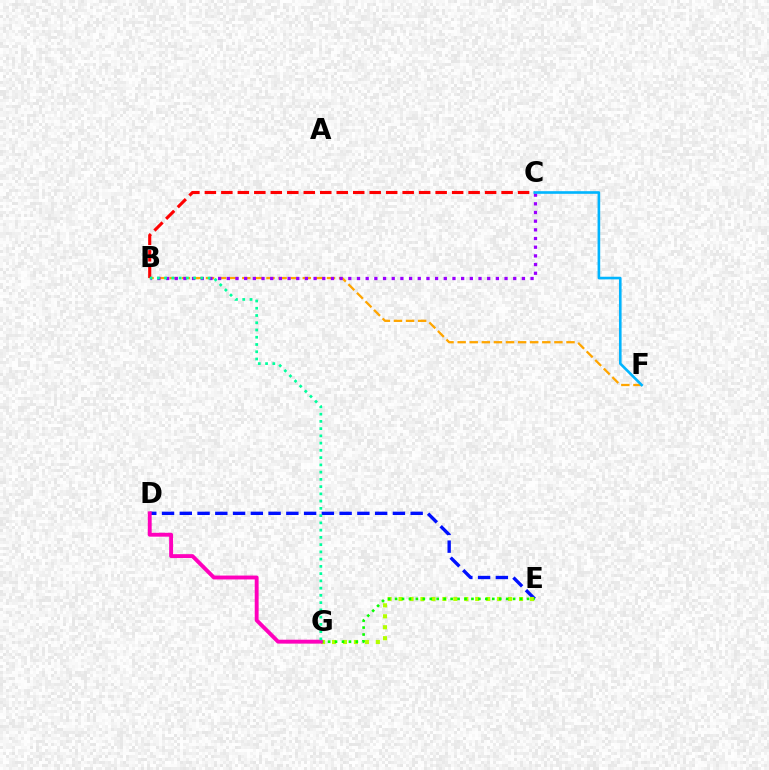{('B', 'F'): [{'color': '#ffa500', 'line_style': 'dashed', 'thickness': 1.64}], ('D', 'E'): [{'color': '#0010ff', 'line_style': 'dashed', 'thickness': 2.41}], ('E', 'G'): [{'color': '#b3ff00', 'line_style': 'dotted', 'thickness': 2.98}, {'color': '#08ff00', 'line_style': 'dotted', 'thickness': 1.89}], ('D', 'G'): [{'color': '#ff00bd', 'line_style': 'solid', 'thickness': 2.8}], ('B', 'C'): [{'color': '#ff0000', 'line_style': 'dashed', 'thickness': 2.24}, {'color': '#9b00ff', 'line_style': 'dotted', 'thickness': 2.36}], ('B', 'G'): [{'color': '#00ff9d', 'line_style': 'dotted', 'thickness': 1.97}], ('C', 'F'): [{'color': '#00b5ff', 'line_style': 'solid', 'thickness': 1.89}]}